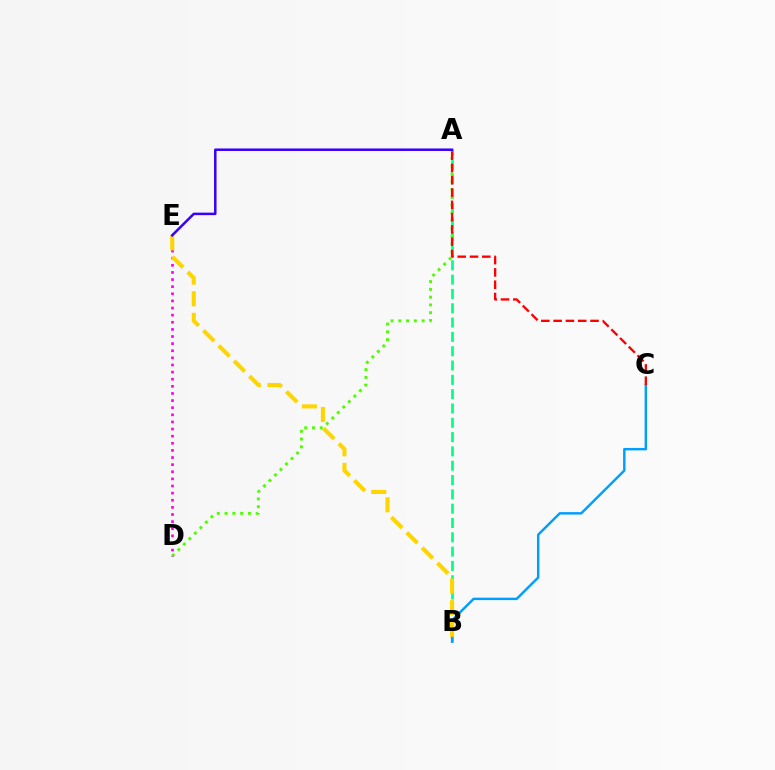{('A', 'B'): [{'color': '#00ff86', 'line_style': 'dashed', 'thickness': 1.94}], ('A', 'D'): [{'color': '#4fff00', 'line_style': 'dotted', 'thickness': 2.11}], ('D', 'E'): [{'color': '#ff00ed', 'line_style': 'dotted', 'thickness': 1.93}], ('B', 'C'): [{'color': '#009eff', 'line_style': 'solid', 'thickness': 1.76}], ('A', 'C'): [{'color': '#ff0000', 'line_style': 'dashed', 'thickness': 1.67}], ('B', 'E'): [{'color': '#ffd500', 'line_style': 'dashed', 'thickness': 2.94}], ('A', 'E'): [{'color': '#3700ff', 'line_style': 'solid', 'thickness': 1.81}]}